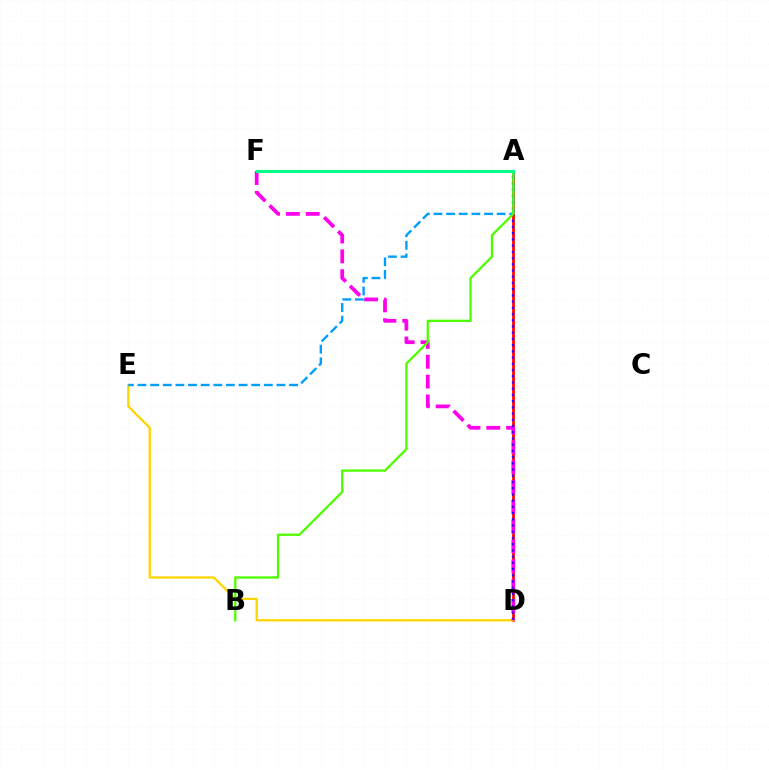{('A', 'D'): [{'color': '#ff0000', 'line_style': 'solid', 'thickness': 1.97}, {'color': '#3700ff', 'line_style': 'dotted', 'thickness': 1.69}], ('D', 'E'): [{'color': '#ffd500', 'line_style': 'solid', 'thickness': 1.65}], ('D', 'F'): [{'color': '#ff00ed', 'line_style': 'dashed', 'thickness': 2.69}], ('A', 'E'): [{'color': '#009eff', 'line_style': 'dashed', 'thickness': 1.72}], ('A', 'B'): [{'color': '#4fff00', 'line_style': 'solid', 'thickness': 1.66}], ('A', 'F'): [{'color': '#00ff86', 'line_style': 'solid', 'thickness': 2.2}]}